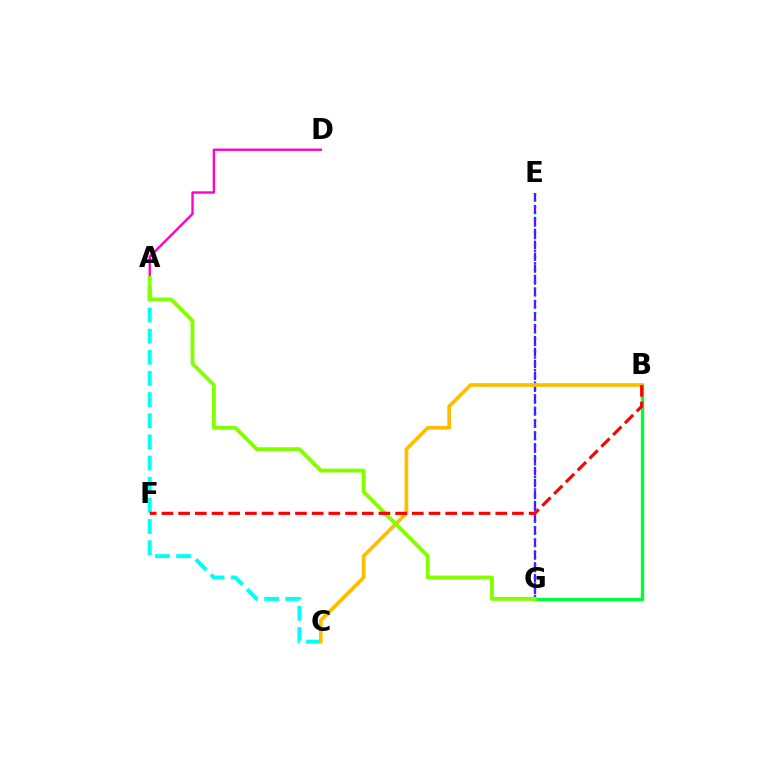{('E', 'G'): [{'color': '#7200ff', 'line_style': 'dashed', 'thickness': 1.62}, {'color': '#004bff', 'line_style': 'dotted', 'thickness': 1.71}], ('A', 'D'): [{'color': '#ff00cf', 'line_style': 'solid', 'thickness': 1.71}], ('B', 'G'): [{'color': '#00ff39', 'line_style': 'solid', 'thickness': 2.43}], ('A', 'C'): [{'color': '#00fff6', 'line_style': 'dashed', 'thickness': 2.87}], ('B', 'C'): [{'color': '#ffbd00', 'line_style': 'solid', 'thickness': 2.66}], ('A', 'G'): [{'color': '#84ff00', 'line_style': 'solid', 'thickness': 2.78}], ('B', 'F'): [{'color': '#ff0000', 'line_style': 'dashed', 'thickness': 2.27}]}